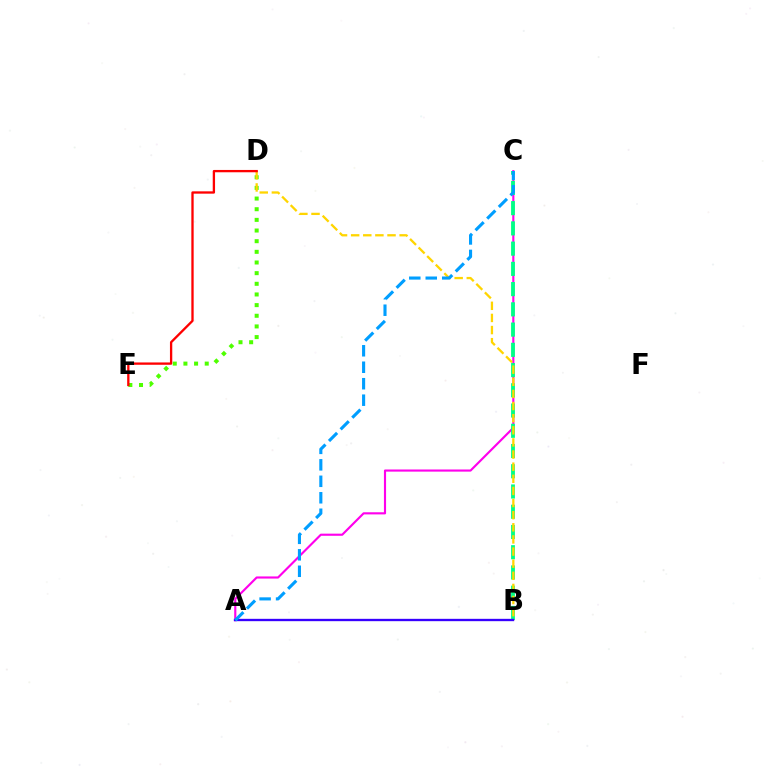{('D', 'E'): [{'color': '#4fff00', 'line_style': 'dotted', 'thickness': 2.9}, {'color': '#ff0000', 'line_style': 'solid', 'thickness': 1.67}], ('A', 'C'): [{'color': '#ff00ed', 'line_style': 'solid', 'thickness': 1.54}, {'color': '#009eff', 'line_style': 'dashed', 'thickness': 2.24}], ('B', 'C'): [{'color': '#00ff86', 'line_style': 'dashed', 'thickness': 2.75}], ('B', 'D'): [{'color': '#ffd500', 'line_style': 'dashed', 'thickness': 1.65}], ('A', 'B'): [{'color': '#3700ff', 'line_style': 'solid', 'thickness': 1.69}]}